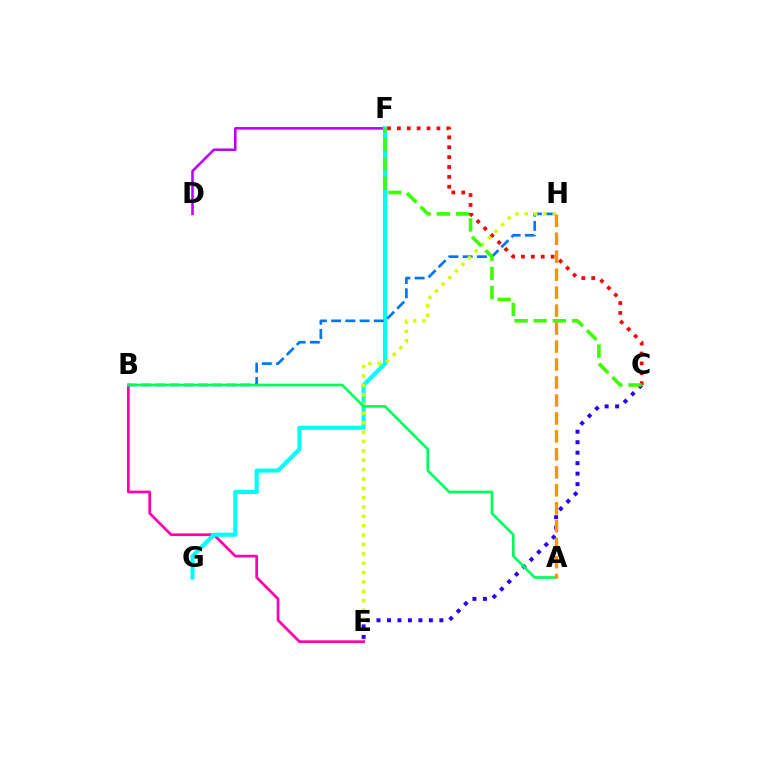{('B', 'E'): [{'color': '#ff00ac', 'line_style': 'solid', 'thickness': 1.95}], ('C', 'F'): [{'color': '#ff0000', 'line_style': 'dotted', 'thickness': 2.69}, {'color': '#3dff00', 'line_style': 'dashed', 'thickness': 2.6}], ('D', 'F'): [{'color': '#b900ff', 'line_style': 'solid', 'thickness': 1.85}], ('F', 'G'): [{'color': '#00fff6', 'line_style': 'solid', 'thickness': 2.96}], ('B', 'H'): [{'color': '#0074ff', 'line_style': 'dashed', 'thickness': 1.93}], ('E', 'H'): [{'color': '#d1ff00', 'line_style': 'dotted', 'thickness': 2.54}], ('C', 'E'): [{'color': '#2500ff', 'line_style': 'dotted', 'thickness': 2.85}], ('A', 'B'): [{'color': '#00ff5c', 'line_style': 'solid', 'thickness': 1.92}], ('A', 'H'): [{'color': '#ff9400', 'line_style': 'dashed', 'thickness': 2.44}]}